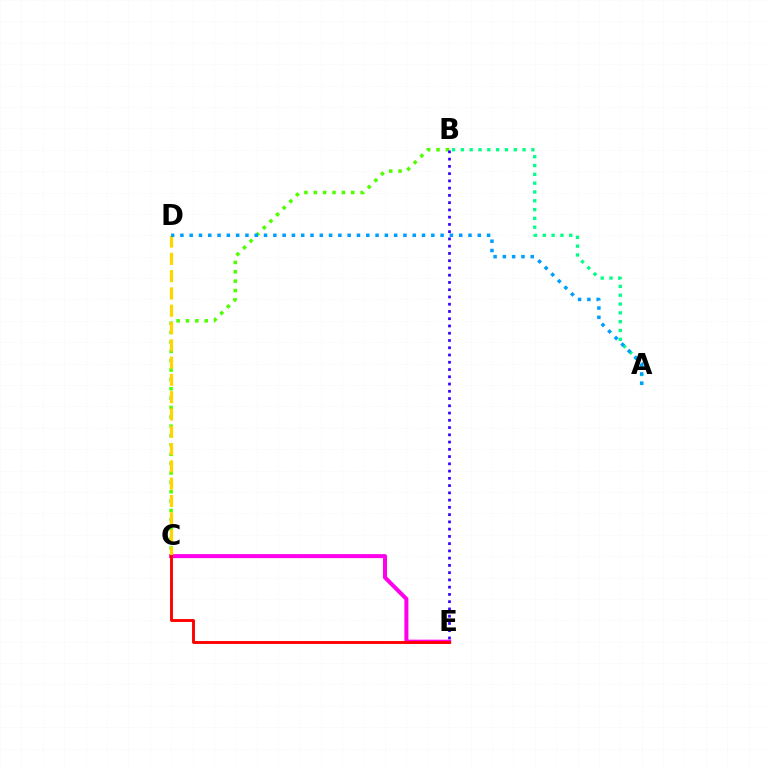{('B', 'C'): [{'color': '#4fff00', 'line_style': 'dotted', 'thickness': 2.54}], ('C', 'E'): [{'color': '#ff00ed', 'line_style': 'solid', 'thickness': 2.9}, {'color': '#ff0000', 'line_style': 'solid', 'thickness': 2.09}], ('A', 'B'): [{'color': '#00ff86', 'line_style': 'dotted', 'thickness': 2.39}], ('C', 'D'): [{'color': '#ffd500', 'line_style': 'dashed', 'thickness': 2.35}], ('A', 'D'): [{'color': '#009eff', 'line_style': 'dotted', 'thickness': 2.53}], ('B', 'E'): [{'color': '#3700ff', 'line_style': 'dotted', 'thickness': 1.97}]}